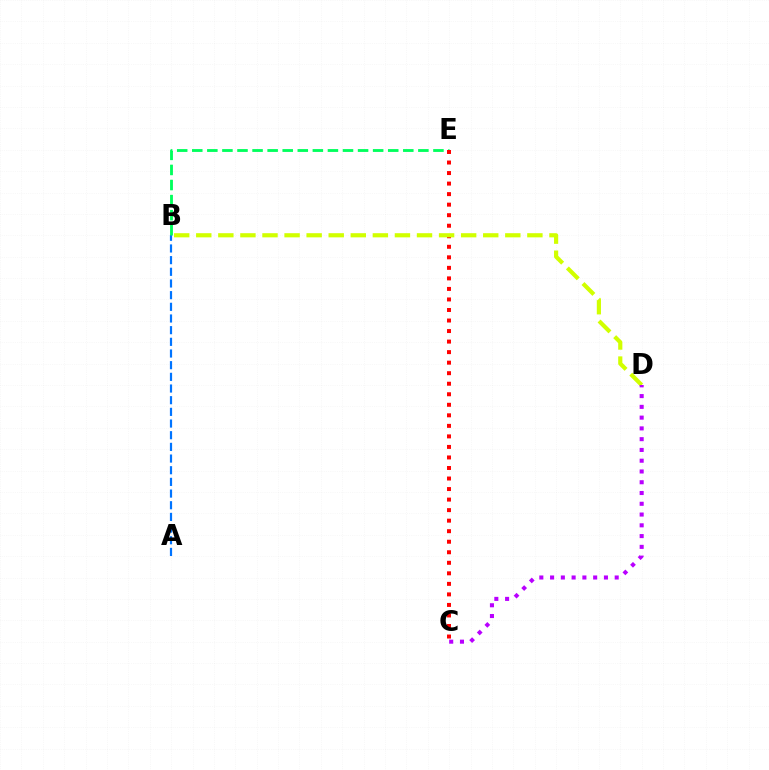{('A', 'B'): [{'color': '#0074ff', 'line_style': 'dashed', 'thickness': 1.59}], ('B', 'E'): [{'color': '#00ff5c', 'line_style': 'dashed', 'thickness': 2.05}], ('C', 'E'): [{'color': '#ff0000', 'line_style': 'dotted', 'thickness': 2.86}], ('B', 'D'): [{'color': '#d1ff00', 'line_style': 'dashed', 'thickness': 3.0}], ('C', 'D'): [{'color': '#b900ff', 'line_style': 'dotted', 'thickness': 2.93}]}